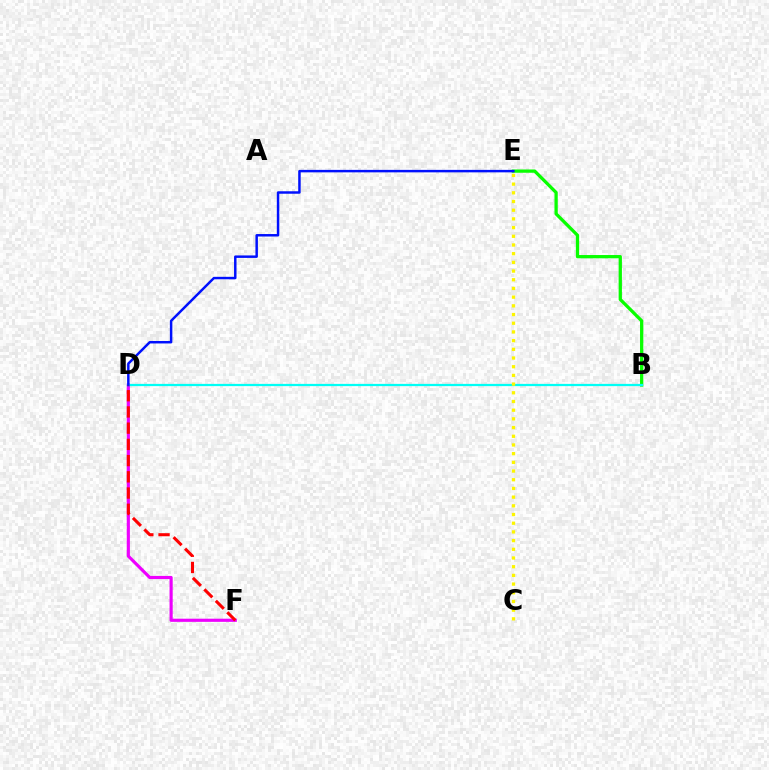{('B', 'E'): [{'color': '#08ff00', 'line_style': 'solid', 'thickness': 2.36}], ('D', 'F'): [{'color': '#ee00ff', 'line_style': 'solid', 'thickness': 2.27}, {'color': '#ff0000', 'line_style': 'dashed', 'thickness': 2.2}], ('B', 'D'): [{'color': '#00fff6', 'line_style': 'solid', 'thickness': 1.62}], ('D', 'E'): [{'color': '#0010ff', 'line_style': 'solid', 'thickness': 1.78}], ('C', 'E'): [{'color': '#fcf500', 'line_style': 'dotted', 'thickness': 2.36}]}